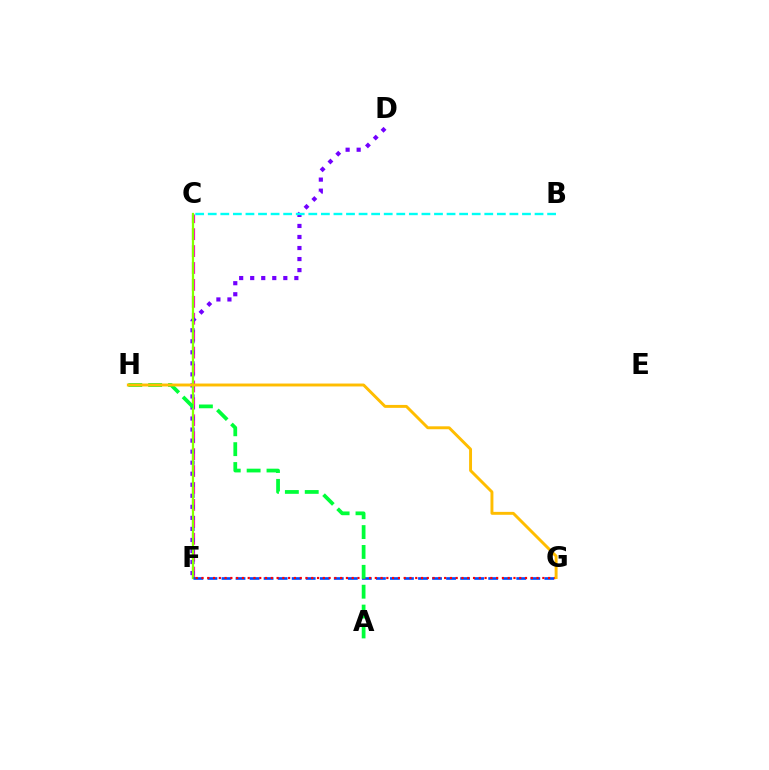{('C', 'F'): [{'color': '#ff00cf', 'line_style': 'dashed', 'thickness': 2.3}, {'color': '#84ff00', 'line_style': 'solid', 'thickness': 1.63}], ('D', 'F'): [{'color': '#7200ff', 'line_style': 'dotted', 'thickness': 3.0}], ('F', 'G'): [{'color': '#004bff', 'line_style': 'dashed', 'thickness': 1.91}, {'color': '#ff0000', 'line_style': 'dotted', 'thickness': 1.57}], ('B', 'C'): [{'color': '#00fff6', 'line_style': 'dashed', 'thickness': 1.71}], ('A', 'H'): [{'color': '#00ff39', 'line_style': 'dashed', 'thickness': 2.7}], ('G', 'H'): [{'color': '#ffbd00', 'line_style': 'solid', 'thickness': 2.1}]}